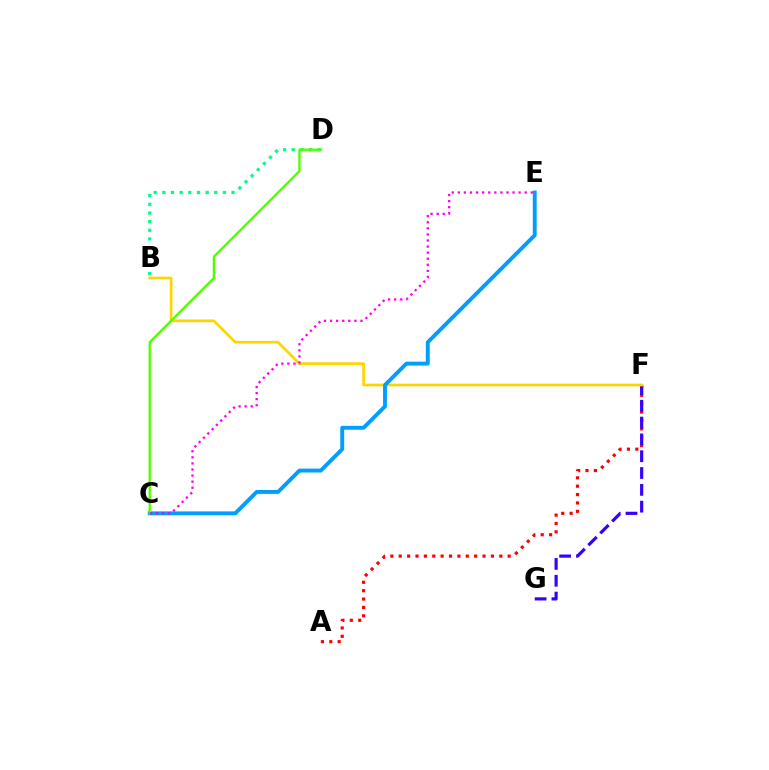{('A', 'F'): [{'color': '#ff0000', 'line_style': 'dotted', 'thickness': 2.28}], ('B', 'D'): [{'color': '#00ff86', 'line_style': 'dotted', 'thickness': 2.35}], ('F', 'G'): [{'color': '#3700ff', 'line_style': 'dashed', 'thickness': 2.29}], ('B', 'F'): [{'color': '#ffd500', 'line_style': 'solid', 'thickness': 1.96}], ('C', 'E'): [{'color': '#009eff', 'line_style': 'solid', 'thickness': 2.8}, {'color': '#ff00ed', 'line_style': 'dotted', 'thickness': 1.65}], ('C', 'D'): [{'color': '#4fff00', 'line_style': 'solid', 'thickness': 1.67}]}